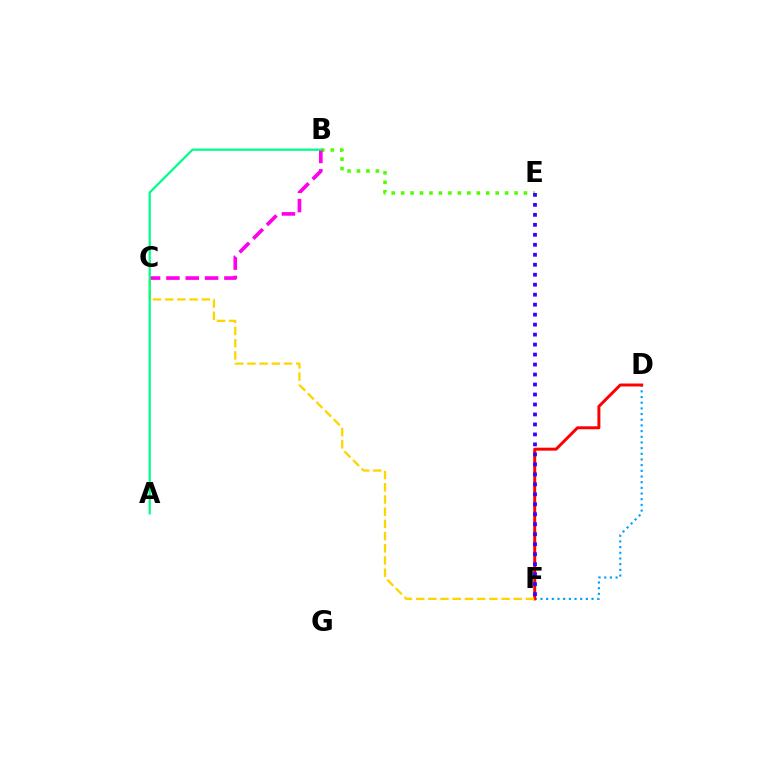{('B', 'E'): [{'color': '#4fff00', 'line_style': 'dotted', 'thickness': 2.57}], ('D', 'F'): [{'color': '#009eff', 'line_style': 'dotted', 'thickness': 1.54}, {'color': '#ff0000', 'line_style': 'solid', 'thickness': 2.13}], ('C', 'F'): [{'color': '#ffd500', 'line_style': 'dashed', 'thickness': 1.66}], ('B', 'C'): [{'color': '#ff00ed', 'line_style': 'dashed', 'thickness': 2.63}], ('A', 'B'): [{'color': '#00ff86', 'line_style': 'solid', 'thickness': 1.6}], ('E', 'F'): [{'color': '#3700ff', 'line_style': 'dotted', 'thickness': 2.71}]}